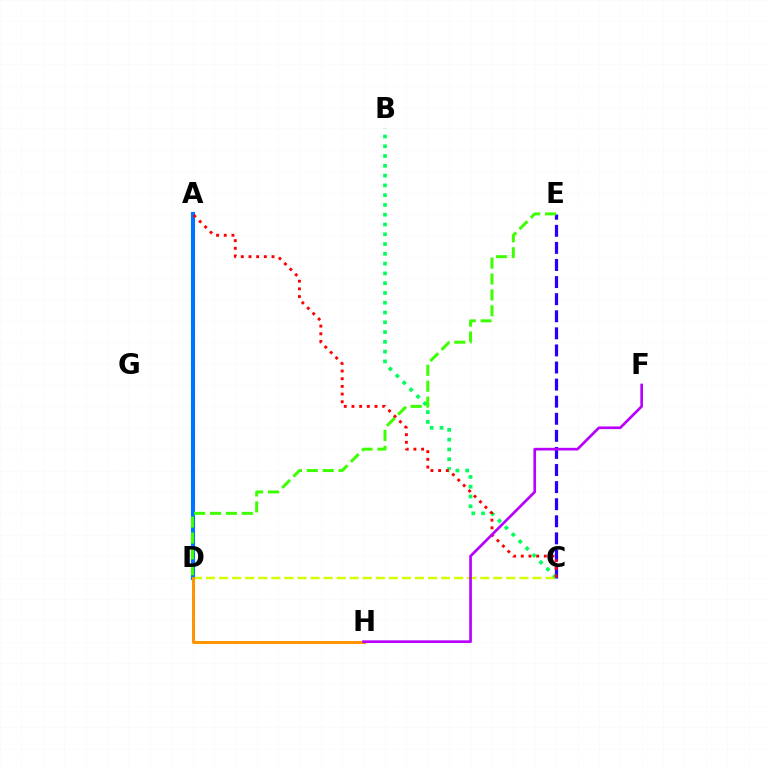{('A', 'D'): [{'color': '#ff00ac', 'line_style': 'solid', 'thickness': 2.64}, {'color': '#0074ff', 'line_style': 'solid', 'thickness': 2.96}], ('C', 'E'): [{'color': '#2500ff', 'line_style': 'dashed', 'thickness': 2.32}], ('C', 'D'): [{'color': '#d1ff00', 'line_style': 'dashed', 'thickness': 1.77}], ('D', 'H'): [{'color': '#00fff6', 'line_style': 'dotted', 'thickness': 2.19}, {'color': '#ff9400', 'line_style': 'solid', 'thickness': 2.14}], ('B', 'C'): [{'color': '#00ff5c', 'line_style': 'dotted', 'thickness': 2.66}], ('D', 'E'): [{'color': '#3dff00', 'line_style': 'dashed', 'thickness': 2.16}], ('A', 'C'): [{'color': '#ff0000', 'line_style': 'dotted', 'thickness': 2.09}], ('F', 'H'): [{'color': '#b900ff', 'line_style': 'solid', 'thickness': 1.93}]}